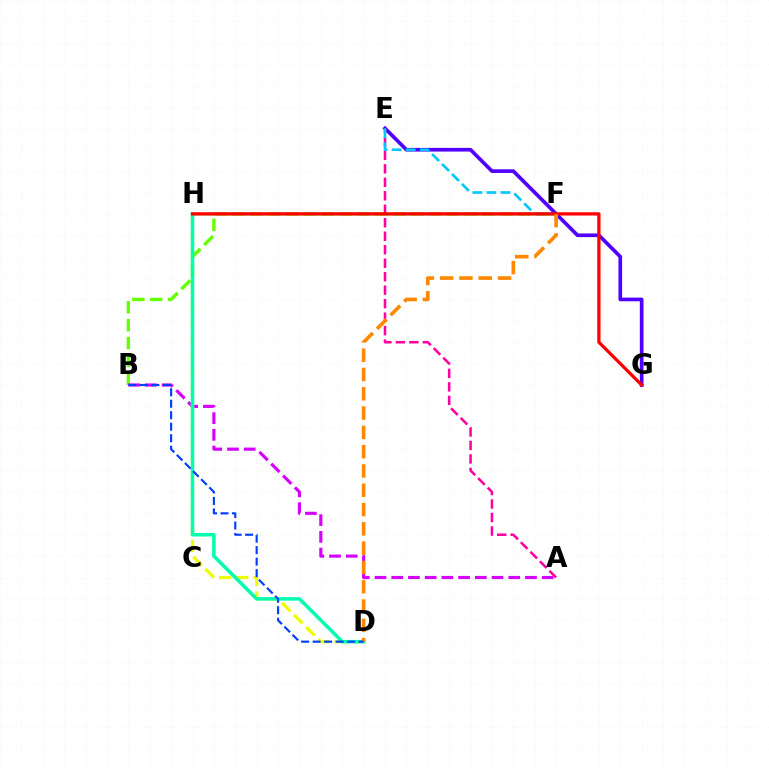{('B', 'F'): [{'color': '#66ff00', 'line_style': 'dashed', 'thickness': 2.43}], ('E', 'G'): [{'color': '#4f00ff', 'line_style': 'solid', 'thickness': 2.64}], ('A', 'E'): [{'color': '#ff00a0', 'line_style': 'dashed', 'thickness': 1.83}], ('A', 'B'): [{'color': '#d600ff', 'line_style': 'dashed', 'thickness': 2.27}], ('F', 'H'): [{'color': '#00ff27', 'line_style': 'solid', 'thickness': 1.73}], ('E', 'F'): [{'color': '#00c7ff', 'line_style': 'dashed', 'thickness': 1.91}], ('D', 'H'): [{'color': '#eeff00', 'line_style': 'dashed', 'thickness': 2.33}, {'color': '#00ffaf', 'line_style': 'solid', 'thickness': 2.52}], ('G', 'H'): [{'color': '#ff0000', 'line_style': 'solid', 'thickness': 2.35}], ('D', 'F'): [{'color': '#ff8800', 'line_style': 'dashed', 'thickness': 2.62}], ('B', 'D'): [{'color': '#003fff', 'line_style': 'dashed', 'thickness': 1.56}]}